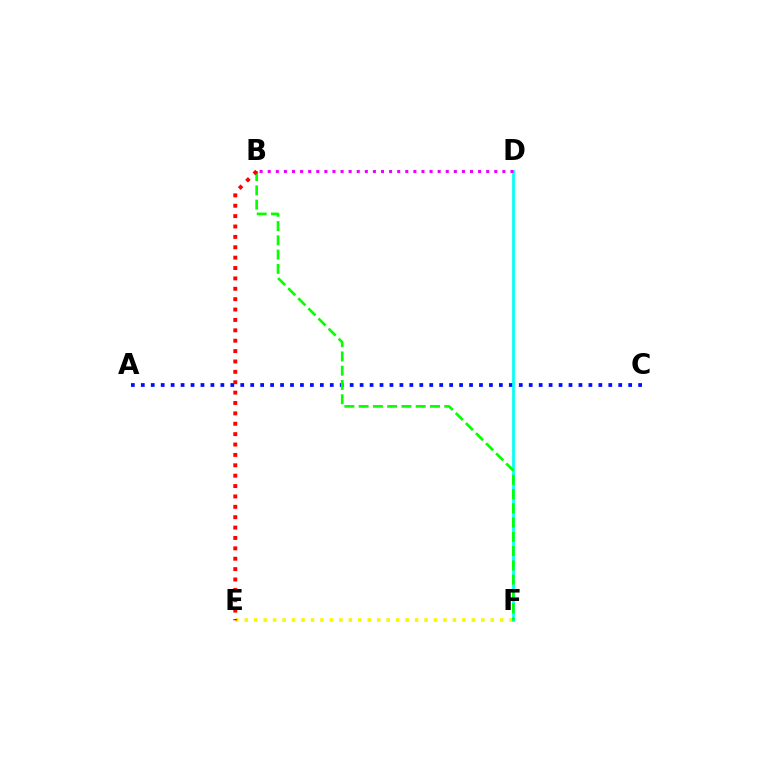{('A', 'C'): [{'color': '#0010ff', 'line_style': 'dotted', 'thickness': 2.7}], ('E', 'F'): [{'color': '#fcf500', 'line_style': 'dotted', 'thickness': 2.57}], ('D', 'F'): [{'color': '#00fff6', 'line_style': 'solid', 'thickness': 1.96}], ('B', 'D'): [{'color': '#ee00ff', 'line_style': 'dotted', 'thickness': 2.2}], ('B', 'F'): [{'color': '#08ff00', 'line_style': 'dashed', 'thickness': 1.94}], ('B', 'E'): [{'color': '#ff0000', 'line_style': 'dotted', 'thickness': 2.82}]}